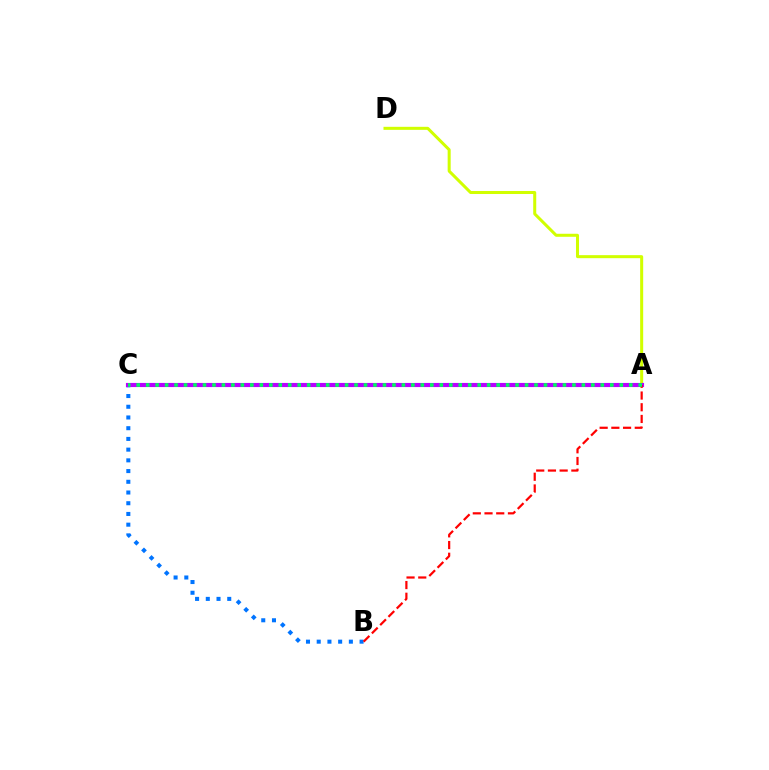{('B', 'C'): [{'color': '#0074ff', 'line_style': 'dotted', 'thickness': 2.91}], ('A', 'D'): [{'color': '#d1ff00', 'line_style': 'solid', 'thickness': 2.18}], ('A', 'C'): [{'color': '#b900ff', 'line_style': 'solid', 'thickness': 2.97}, {'color': '#00ff5c', 'line_style': 'dotted', 'thickness': 2.57}], ('A', 'B'): [{'color': '#ff0000', 'line_style': 'dashed', 'thickness': 1.59}]}